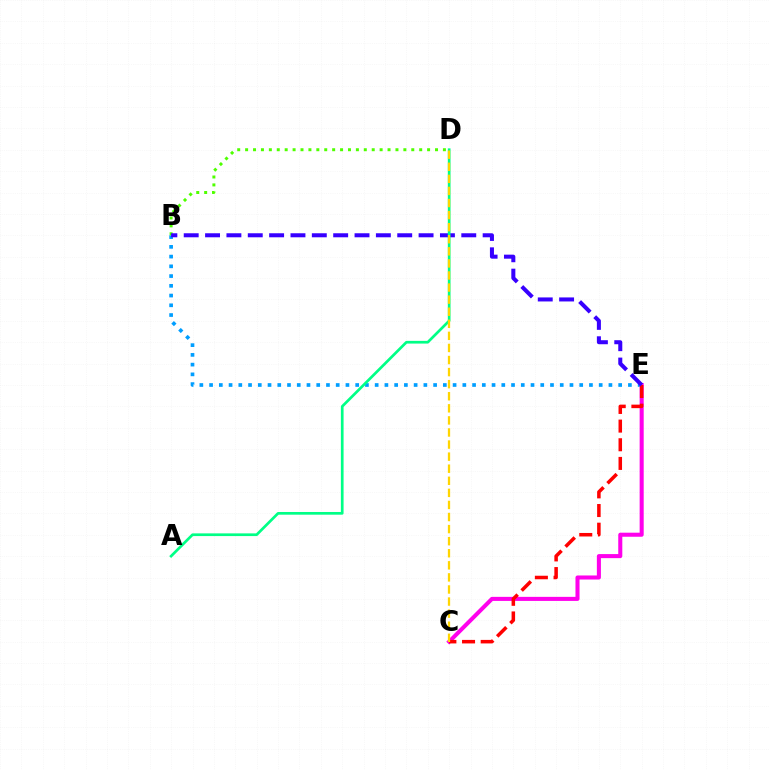{('B', 'E'): [{'color': '#009eff', 'line_style': 'dotted', 'thickness': 2.65}, {'color': '#3700ff', 'line_style': 'dashed', 'thickness': 2.9}], ('B', 'D'): [{'color': '#4fff00', 'line_style': 'dotted', 'thickness': 2.15}], ('C', 'E'): [{'color': '#ff00ed', 'line_style': 'solid', 'thickness': 2.92}, {'color': '#ff0000', 'line_style': 'dashed', 'thickness': 2.53}], ('A', 'D'): [{'color': '#00ff86', 'line_style': 'solid', 'thickness': 1.94}], ('C', 'D'): [{'color': '#ffd500', 'line_style': 'dashed', 'thickness': 1.64}]}